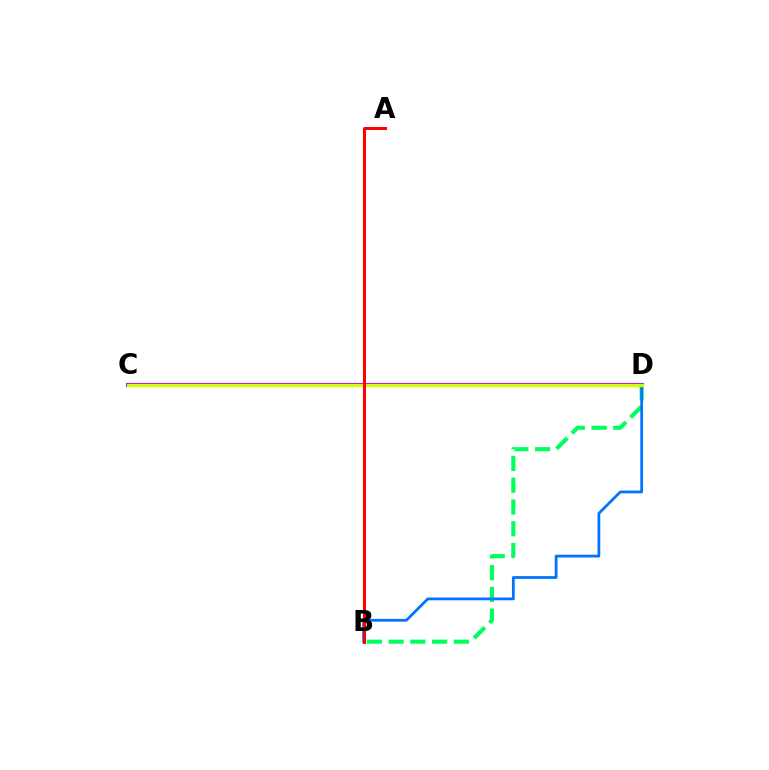{('C', 'D'): [{'color': '#b900ff', 'line_style': 'solid', 'thickness': 2.93}, {'color': '#d1ff00', 'line_style': 'solid', 'thickness': 2.35}], ('B', 'D'): [{'color': '#00ff5c', 'line_style': 'dashed', 'thickness': 2.96}, {'color': '#0074ff', 'line_style': 'solid', 'thickness': 1.99}], ('A', 'B'): [{'color': '#ff0000', 'line_style': 'solid', 'thickness': 2.17}]}